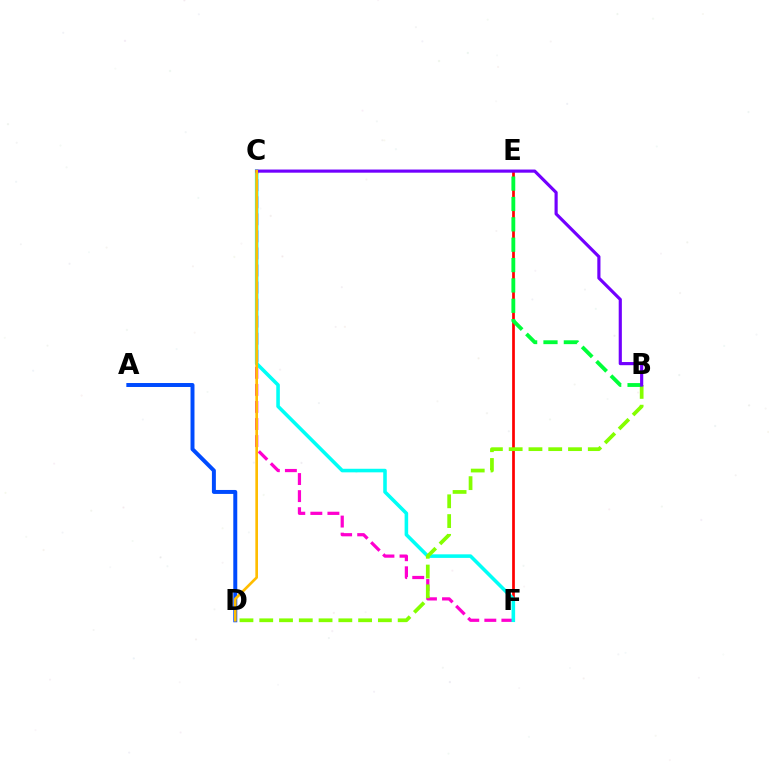{('E', 'F'): [{'color': '#ff0000', 'line_style': 'solid', 'thickness': 1.96}], ('C', 'F'): [{'color': '#ff00cf', 'line_style': 'dashed', 'thickness': 2.32}, {'color': '#00fff6', 'line_style': 'solid', 'thickness': 2.57}], ('B', 'D'): [{'color': '#84ff00', 'line_style': 'dashed', 'thickness': 2.69}], ('B', 'E'): [{'color': '#00ff39', 'line_style': 'dashed', 'thickness': 2.77}], ('A', 'D'): [{'color': '#004bff', 'line_style': 'solid', 'thickness': 2.85}], ('B', 'C'): [{'color': '#7200ff', 'line_style': 'solid', 'thickness': 2.27}], ('C', 'D'): [{'color': '#ffbd00', 'line_style': 'solid', 'thickness': 1.91}]}